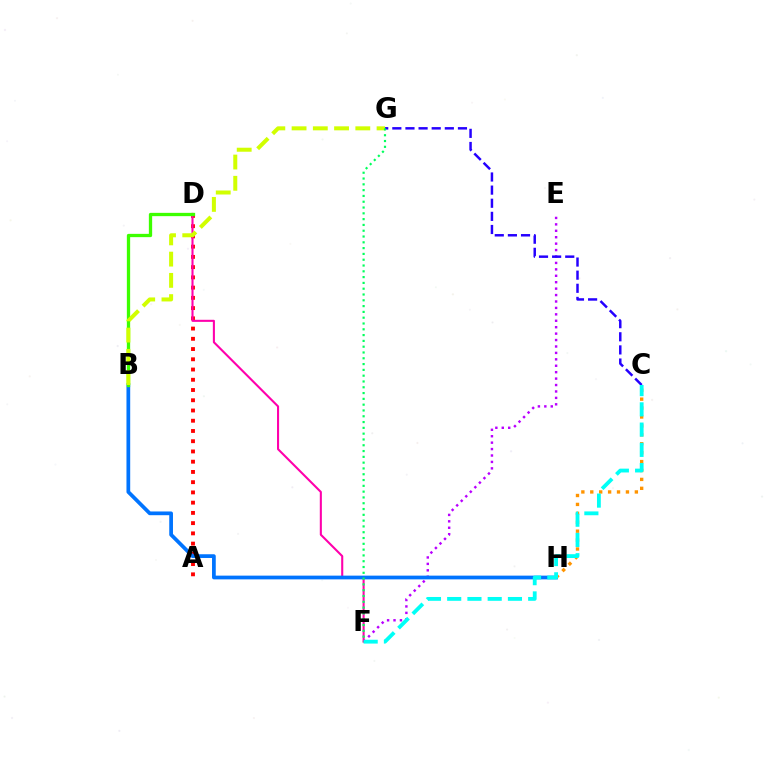{('E', 'F'): [{'color': '#b900ff', 'line_style': 'dotted', 'thickness': 1.75}], ('A', 'D'): [{'color': '#ff0000', 'line_style': 'dotted', 'thickness': 2.78}], ('D', 'F'): [{'color': '#ff00ac', 'line_style': 'solid', 'thickness': 1.5}], ('B', 'H'): [{'color': '#0074ff', 'line_style': 'solid', 'thickness': 2.69}], ('B', 'D'): [{'color': '#3dff00', 'line_style': 'solid', 'thickness': 2.37}], ('C', 'H'): [{'color': '#ff9400', 'line_style': 'dotted', 'thickness': 2.42}], ('C', 'G'): [{'color': '#2500ff', 'line_style': 'dashed', 'thickness': 1.78}], ('B', 'G'): [{'color': '#d1ff00', 'line_style': 'dashed', 'thickness': 2.89}], ('F', 'G'): [{'color': '#00ff5c', 'line_style': 'dotted', 'thickness': 1.58}], ('C', 'F'): [{'color': '#00fff6', 'line_style': 'dashed', 'thickness': 2.75}]}